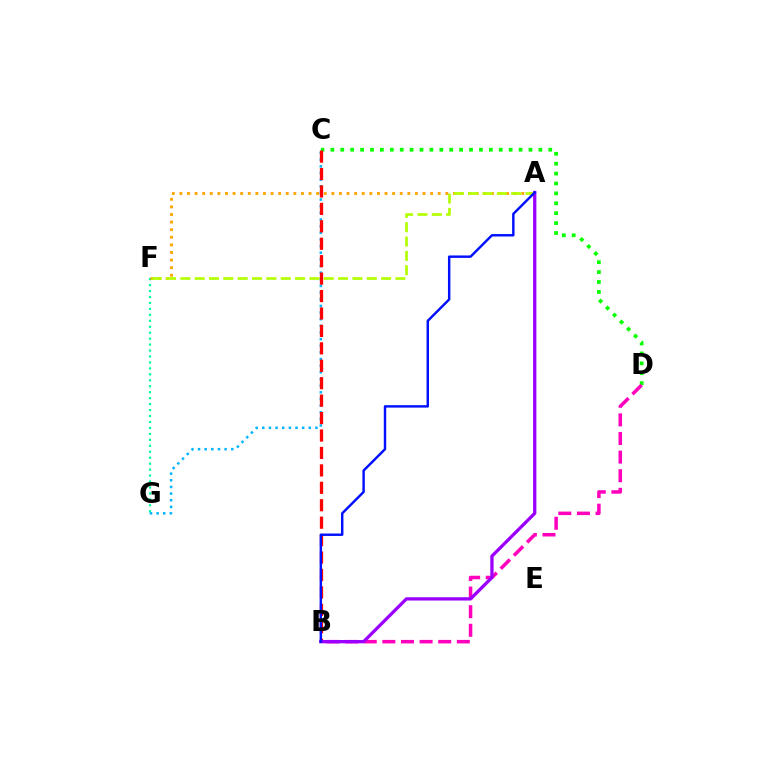{('C', 'D'): [{'color': '#08ff00', 'line_style': 'dotted', 'thickness': 2.69}], ('B', 'D'): [{'color': '#ff00bd', 'line_style': 'dashed', 'thickness': 2.53}], ('F', 'G'): [{'color': '#00ff9d', 'line_style': 'dotted', 'thickness': 1.62}], ('C', 'G'): [{'color': '#00b5ff', 'line_style': 'dotted', 'thickness': 1.81}], ('A', 'F'): [{'color': '#ffa500', 'line_style': 'dotted', 'thickness': 2.06}, {'color': '#b3ff00', 'line_style': 'dashed', 'thickness': 1.95}], ('B', 'C'): [{'color': '#ff0000', 'line_style': 'dashed', 'thickness': 2.37}], ('A', 'B'): [{'color': '#9b00ff', 'line_style': 'solid', 'thickness': 2.37}, {'color': '#0010ff', 'line_style': 'solid', 'thickness': 1.75}]}